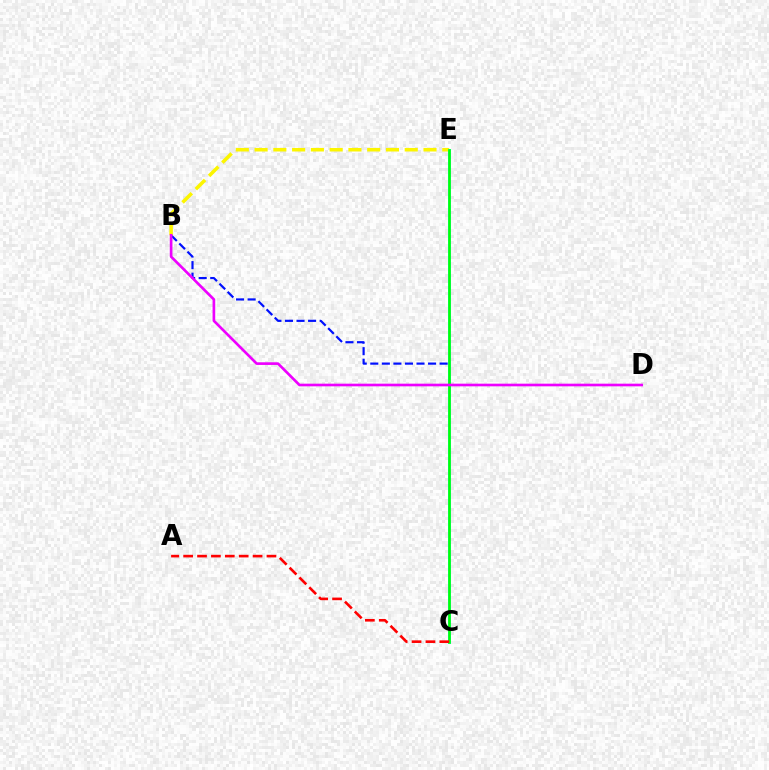{('B', 'C'): [{'color': '#0010ff', 'line_style': 'dashed', 'thickness': 1.57}], ('B', 'E'): [{'color': '#fcf500', 'line_style': 'dashed', 'thickness': 2.55}], ('C', 'E'): [{'color': '#00fff6', 'line_style': 'solid', 'thickness': 2.12}, {'color': '#08ff00', 'line_style': 'solid', 'thickness': 1.85}], ('A', 'C'): [{'color': '#ff0000', 'line_style': 'dashed', 'thickness': 1.89}], ('B', 'D'): [{'color': '#ee00ff', 'line_style': 'solid', 'thickness': 1.91}]}